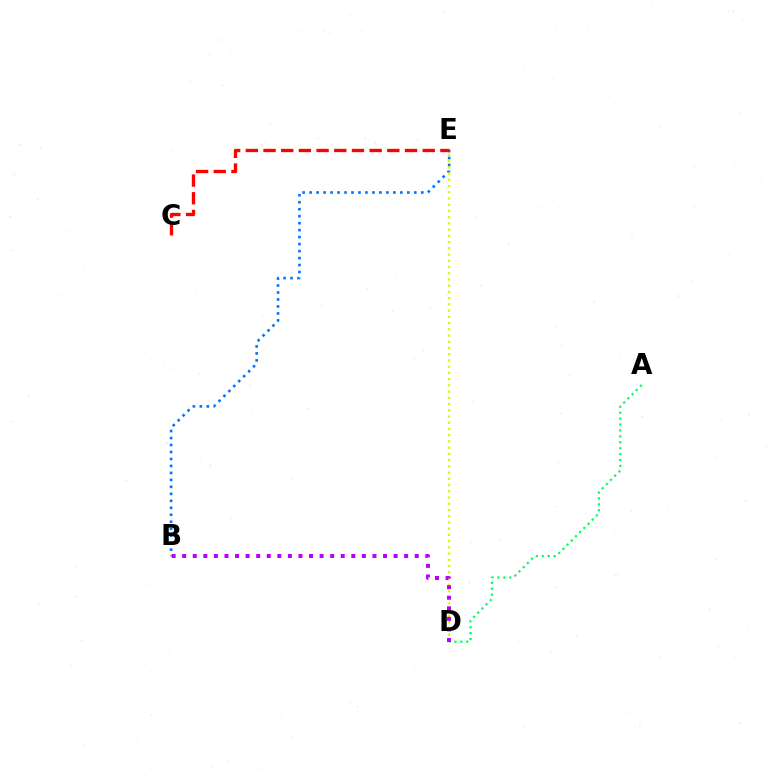{('B', 'E'): [{'color': '#0074ff', 'line_style': 'dotted', 'thickness': 1.9}], ('D', 'E'): [{'color': '#d1ff00', 'line_style': 'dotted', 'thickness': 1.69}], ('A', 'D'): [{'color': '#00ff5c', 'line_style': 'dotted', 'thickness': 1.61}], ('C', 'E'): [{'color': '#ff0000', 'line_style': 'dashed', 'thickness': 2.4}], ('B', 'D'): [{'color': '#b900ff', 'line_style': 'dotted', 'thickness': 2.87}]}